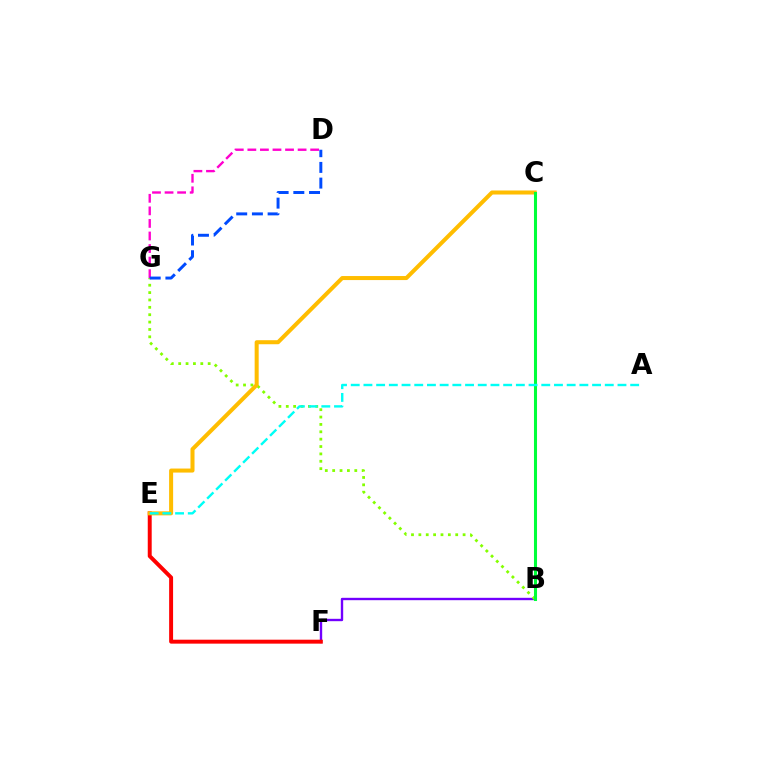{('B', 'F'): [{'color': '#7200ff', 'line_style': 'solid', 'thickness': 1.71}], ('E', 'F'): [{'color': '#ff0000', 'line_style': 'solid', 'thickness': 2.84}], ('B', 'G'): [{'color': '#84ff00', 'line_style': 'dotted', 'thickness': 2.0}], ('C', 'E'): [{'color': '#ffbd00', 'line_style': 'solid', 'thickness': 2.9}], ('D', 'G'): [{'color': '#ff00cf', 'line_style': 'dashed', 'thickness': 1.71}, {'color': '#004bff', 'line_style': 'dashed', 'thickness': 2.13}], ('B', 'C'): [{'color': '#00ff39', 'line_style': 'solid', 'thickness': 2.2}], ('A', 'E'): [{'color': '#00fff6', 'line_style': 'dashed', 'thickness': 1.73}]}